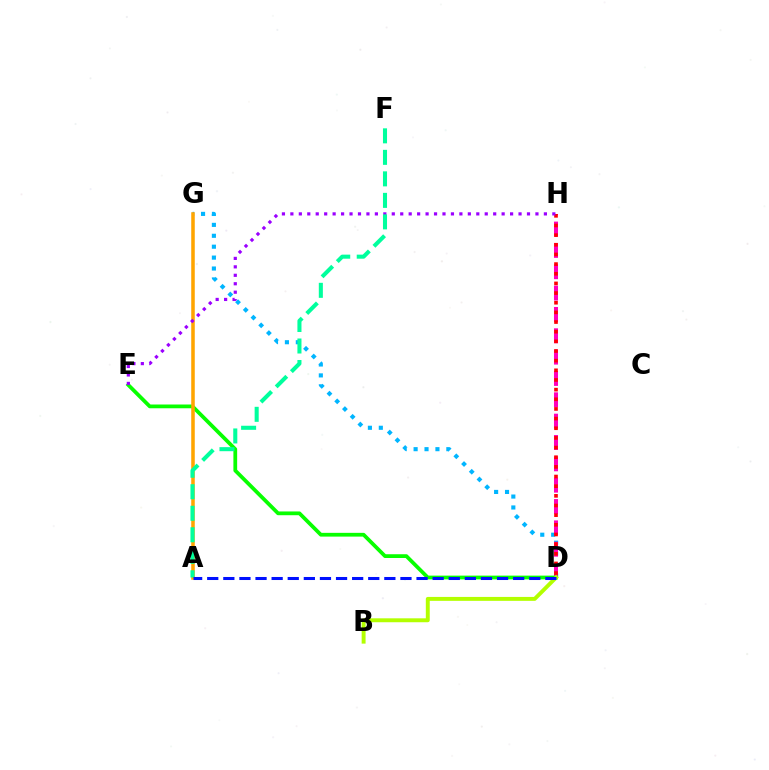{('D', 'G'): [{'color': '#00b5ff', 'line_style': 'dotted', 'thickness': 2.97}], ('D', 'H'): [{'color': '#ff00bd', 'line_style': 'dashed', 'thickness': 2.9}, {'color': '#ff0000', 'line_style': 'dotted', 'thickness': 2.62}], ('D', 'E'): [{'color': '#08ff00', 'line_style': 'solid', 'thickness': 2.71}], ('A', 'G'): [{'color': '#ffa500', 'line_style': 'solid', 'thickness': 2.55}], ('E', 'H'): [{'color': '#9b00ff', 'line_style': 'dotted', 'thickness': 2.3}], ('B', 'D'): [{'color': '#b3ff00', 'line_style': 'solid', 'thickness': 2.83}], ('A', 'F'): [{'color': '#00ff9d', 'line_style': 'dashed', 'thickness': 2.92}], ('A', 'D'): [{'color': '#0010ff', 'line_style': 'dashed', 'thickness': 2.19}]}